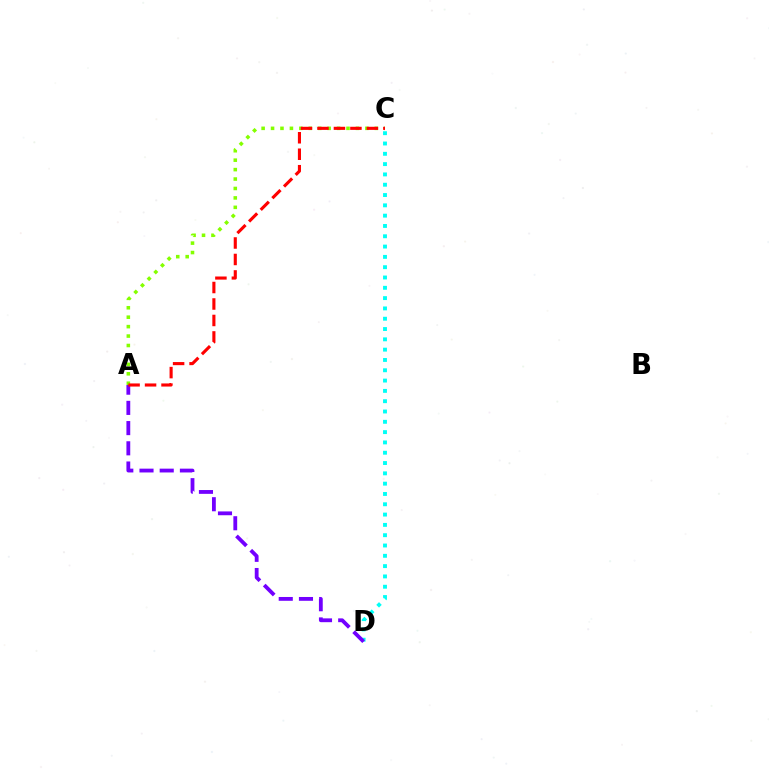{('C', 'D'): [{'color': '#00fff6', 'line_style': 'dotted', 'thickness': 2.8}], ('A', 'D'): [{'color': '#7200ff', 'line_style': 'dashed', 'thickness': 2.75}], ('A', 'C'): [{'color': '#84ff00', 'line_style': 'dotted', 'thickness': 2.56}, {'color': '#ff0000', 'line_style': 'dashed', 'thickness': 2.24}]}